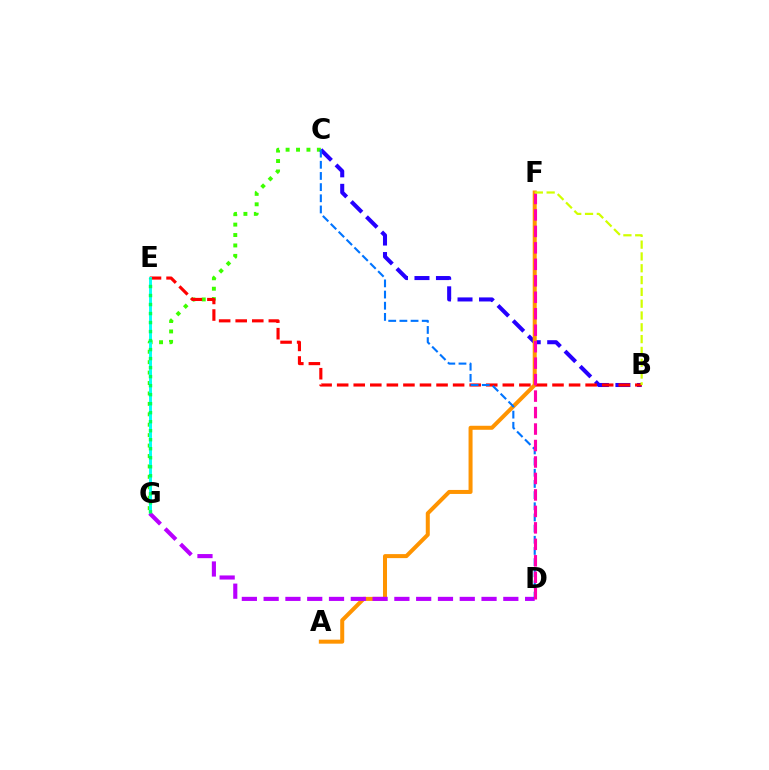{('C', 'G'): [{'color': '#3dff00', 'line_style': 'dotted', 'thickness': 2.83}], ('B', 'C'): [{'color': '#2500ff', 'line_style': 'dashed', 'thickness': 2.92}], ('A', 'F'): [{'color': '#ff9400', 'line_style': 'solid', 'thickness': 2.89}], ('B', 'E'): [{'color': '#ff0000', 'line_style': 'dashed', 'thickness': 2.25}], ('E', 'G'): [{'color': '#00fff6', 'line_style': 'solid', 'thickness': 2.09}, {'color': '#00ff5c', 'line_style': 'dotted', 'thickness': 2.45}], ('D', 'G'): [{'color': '#b900ff', 'line_style': 'dashed', 'thickness': 2.96}], ('C', 'D'): [{'color': '#0074ff', 'line_style': 'dashed', 'thickness': 1.52}], ('D', 'F'): [{'color': '#ff00ac', 'line_style': 'dashed', 'thickness': 2.24}], ('B', 'F'): [{'color': '#d1ff00', 'line_style': 'dashed', 'thickness': 1.6}]}